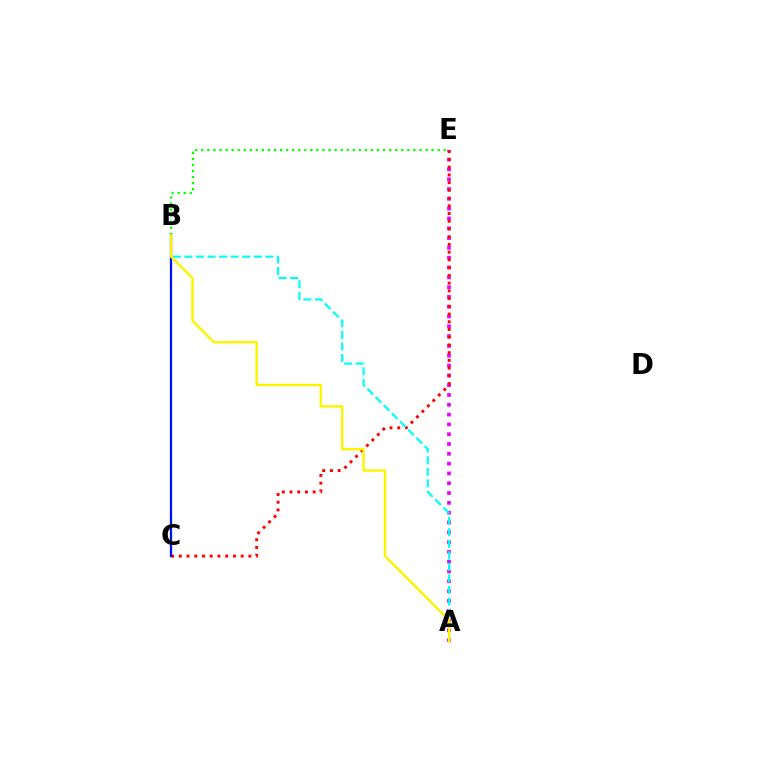{('B', 'E'): [{'color': '#08ff00', 'line_style': 'dotted', 'thickness': 1.65}], ('A', 'E'): [{'color': '#ee00ff', 'line_style': 'dotted', 'thickness': 2.66}], ('C', 'E'): [{'color': '#ff0000', 'line_style': 'dotted', 'thickness': 2.1}], ('B', 'C'): [{'color': '#0010ff', 'line_style': 'solid', 'thickness': 1.62}], ('A', 'B'): [{'color': '#00fff6', 'line_style': 'dashed', 'thickness': 1.57}, {'color': '#fcf500', 'line_style': 'solid', 'thickness': 1.74}]}